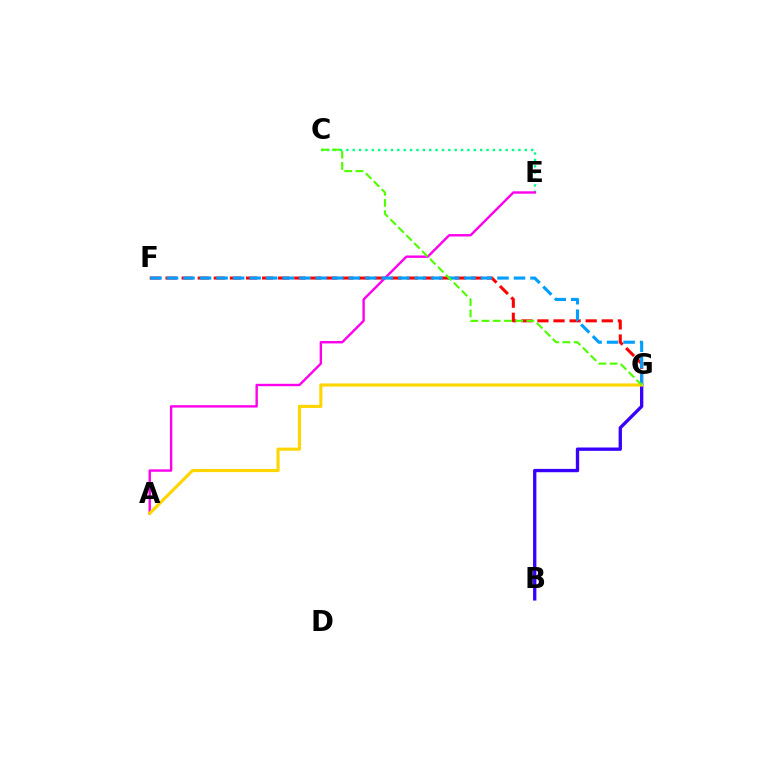{('F', 'G'): [{'color': '#ff0000', 'line_style': 'dashed', 'thickness': 2.18}, {'color': '#009eff', 'line_style': 'dashed', 'thickness': 2.24}], ('B', 'G'): [{'color': '#3700ff', 'line_style': 'solid', 'thickness': 2.4}], ('C', 'E'): [{'color': '#00ff86', 'line_style': 'dotted', 'thickness': 1.73}], ('A', 'E'): [{'color': '#ff00ed', 'line_style': 'solid', 'thickness': 1.73}], ('A', 'G'): [{'color': '#ffd500', 'line_style': 'solid', 'thickness': 2.24}], ('C', 'G'): [{'color': '#4fff00', 'line_style': 'dashed', 'thickness': 1.52}]}